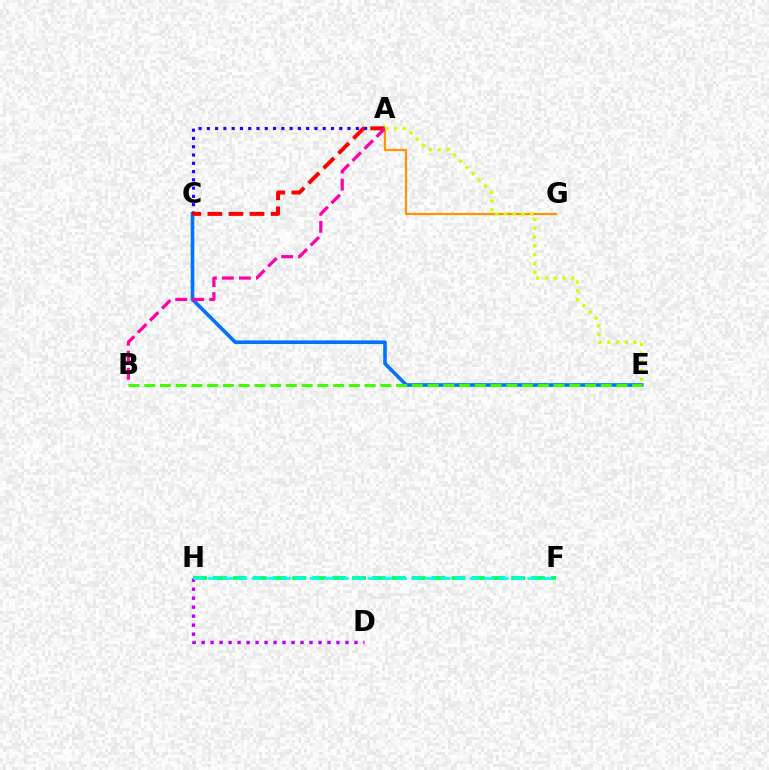{('C', 'E'): [{'color': '#0074ff', 'line_style': 'solid', 'thickness': 2.61}], ('F', 'H'): [{'color': '#00ff5c', 'line_style': 'dashed', 'thickness': 2.7}, {'color': '#00fff6', 'line_style': 'dashed', 'thickness': 1.97}], ('A', 'C'): [{'color': '#2500ff', 'line_style': 'dotted', 'thickness': 2.25}, {'color': '#ff0000', 'line_style': 'dashed', 'thickness': 2.86}], ('A', 'G'): [{'color': '#ff9400', 'line_style': 'solid', 'thickness': 1.58}], ('B', 'E'): [{'color': '#3dff00', 'line_style': 'dashed', 'thickness': 2.14}], ('D', 'H'): [{'color': '#b900ff', 'line_style': 'dotted', 'thickness': 2.44}], ('A', 'B'): [{'color': '#ff00ac', 'line_style': 'dashed', 'thickness': 2.31}], ('A', 'E'): [{'color': '#d1ff00', 'line_style': 'dotted', 'thickness': 2.38}]}